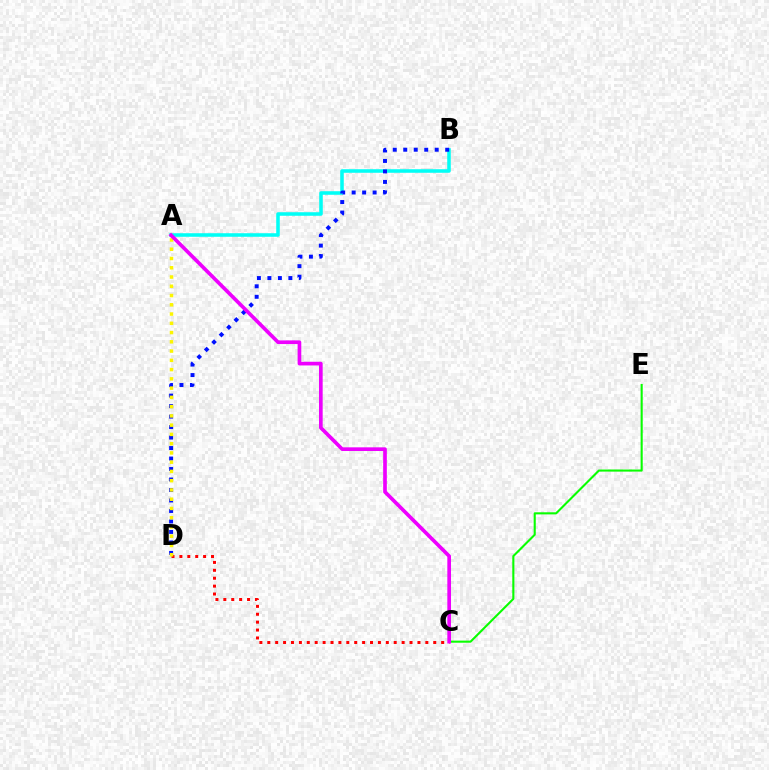{('C', 'D'): [{'color': '#ff0000', 'line_style': 'dotted', 'thickness': 2.15}], ('A', 'B'): [{'color': '#00fff6', 'line_style': 'solid', 'thickness': 2.55}], ('B', 'D'): [{'color': '#0010ff', 'line_style': 'dotted', 'thickness': 2.85}], ('A', 'D'): [{'color': '#fcf500', 'line_style': 'dotted', 'thickness': 2.52}], ('C', 'E'): [{'color': '#08ff00', 'line_style': 'solid', 'thickness': 1.51}], ('A', 'C'): [{'color': '#ee00ff', 'line_style': 'solid', 'thickness': 2.64}]}